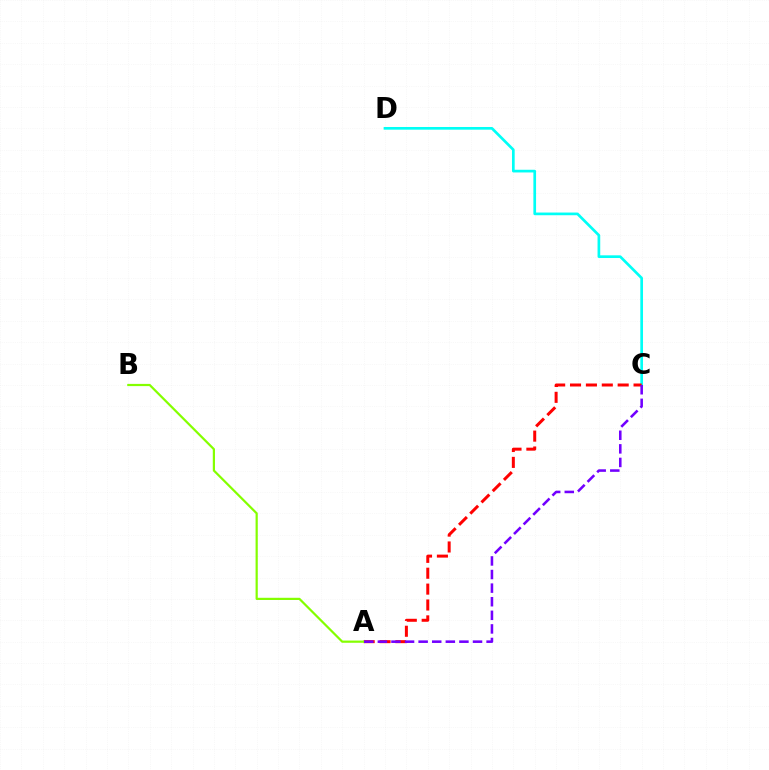{('C', 'D'): [{'color': '#00fff6', 'line_style': 'solid', 'thickness': 1.94}], ('A', 'C'): [{'color': '#ff0000', 'line_style': 'dashed', 'thickness': 2.16}, {'color': '#7200ff', 'line_style': 'dashed', 'thickness': 1.85}], ('A', 'B'): [{'color': '#84ff00', 'line_style': 'solid', 'thickness': 1.59}]}